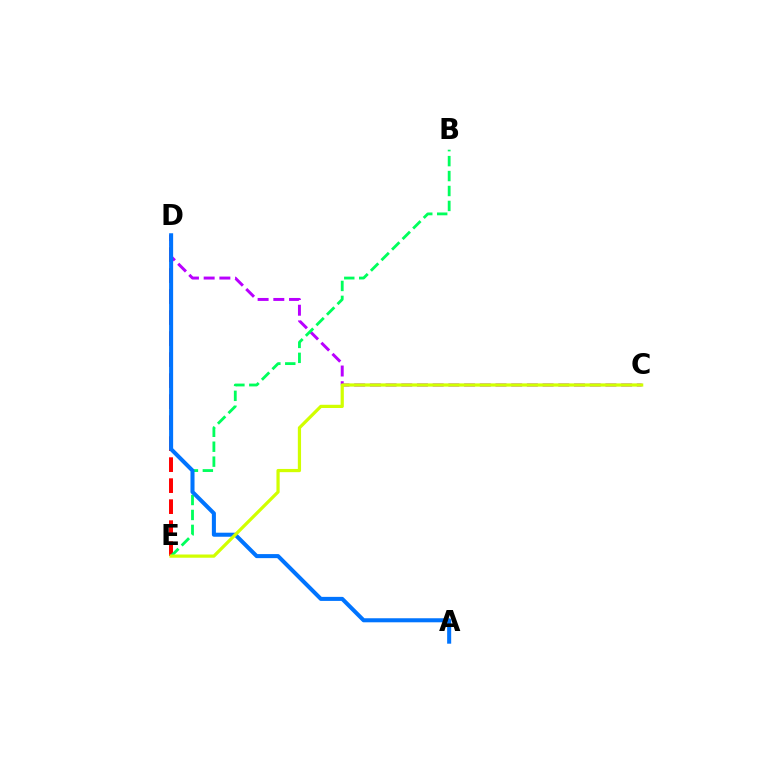{('D', 'E'): [{'color': '#ff0000', 'line_style': 'dashed', 'thickness': 2.85}], ('C', 'D'): [{'color': '#b900ff', 'line_style': 'dashed', 'thickness': 2.13}], ('B', 'E'): [{'color': '#00ff5c', 'line_style': 'dashed', 'thickness': 2.03}], ('A', 'D'): [{'color': '#0074ff', 'line_style': 'solid', 'thickness': 2.91}], ('C', 'E'): [{'color': '#d1ff00', 'line_style': 'solid', 'thickness': 2.32}]}